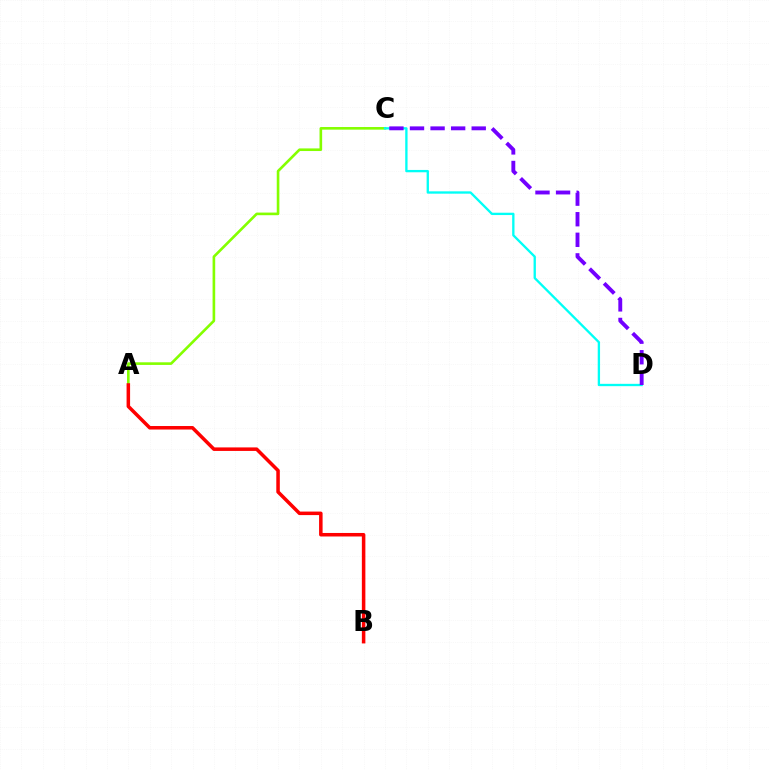{('A', 'C'): [{'color': '#84ff00', 'line_style': 'solid', 'thickness': 1.89}], ('C', 'D'): [{'color': '#00fff6', 'line_style': 'solid', 'thickness': 1.68}, {'color': '#7200ff', 'line_style': 'dashed', 'thickness': 2.8}], ('A', 'B'): [{'color': '#ff0000', 'line_style': 'solid', 'thickness': 2.53}]}